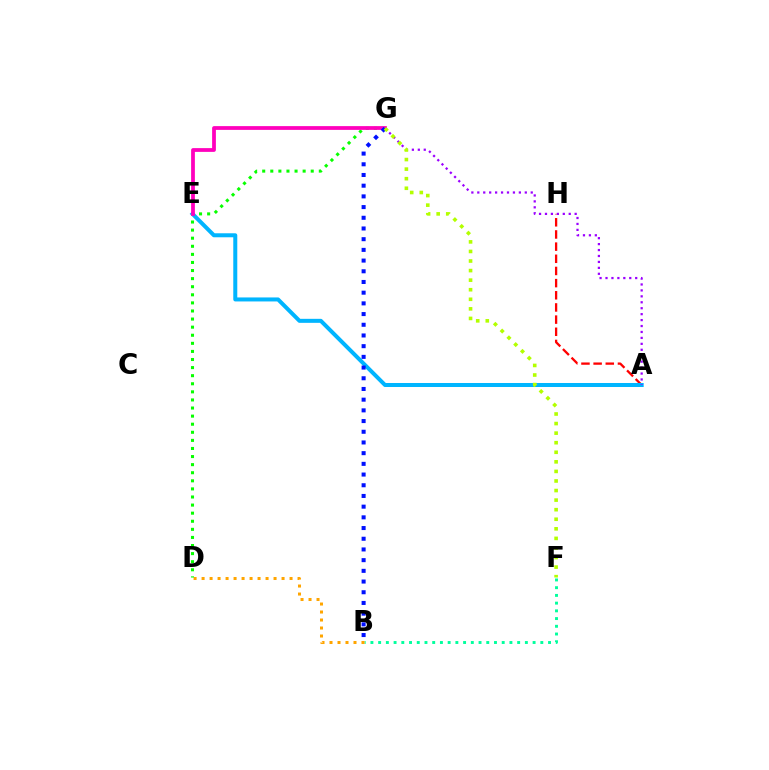{('A', 'H'): [{'color': '#ff0000', 'line_style': 'dashed', 'thickness': 1.65}], ('B', 'F'): [{'color': '#00ff9d', 'line_style': 'dotted', 'thickness': 2.1}], ('B', 'D'): [{'color': '#ffa500', 'line_style': 'dotted', 'thickness': 2.17}], ('D', 'G'): [{'color': '#08ff00', 'line_style': 'dotted', 'thickness': 2.2}], ('A', 'E'): [{'color': '#00b5ff', 'line_style': 'solid', 'thickness': 2.89}], ('A', 'G'): [{'color': '#9b00ff', 'line_style': 'dotted', 'thickness': 1.61}], ('E', 'G'): [{'color': '#ff00bd', 'line_style': 'solid', 'thickness': 2.71}], ('B', 'G'): [{'color': '#0010ff', 'line_style': 'dotted', 'thickness': 2.91}], ('F', 'G'): [{'color': '#b3ff00', 'line_style': 'dotted', 'thickness': 2.6}]}